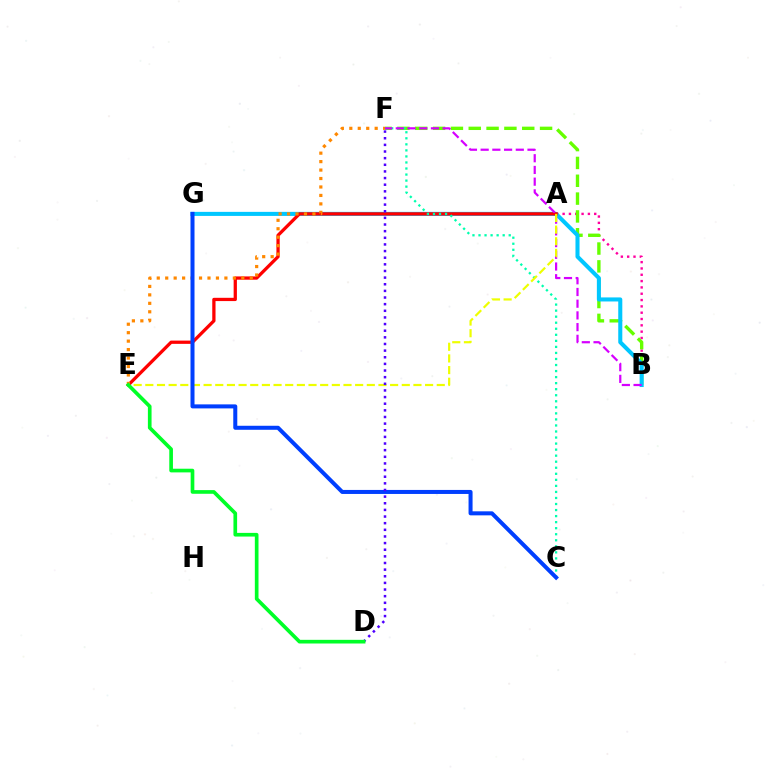{('A', 'B'): [{'color': '#ff00a0', 'line_style': 'dotted', 'thickness': 1.72}], ('B', 'F'): [{'color': '#66ff00', 'line_style': 'dashed', 'thickness': 2.42}, {'color': '#d600ff', 'line_style': 'dashed', 'thickness': 1.59}], ('B', 'G'): [{'color': '#00c7ff', 'line_style': 'solid', 'thickness': 2.92}], ('A', 'E'): [{'color': '#ff0000', 'line_style': 'solid', 'thickness': 2.35}, {'color': '#eeff00', 'line_style': 'dashed', 'thickness': 1.58}], ('C', 'F'): [{'color': '#00ffaf', 'line_style': 'dotted', 'thickness': 1.64}], ('E', 'F'): [{'color': '#ff8800', 'line_style': 'dotted', 'thickness': 2.3}], ('C', 'G'): [{'color': '#003fff', 'line_style': 'solid', 'thickness': 2.89}], ('D', 'F'): [{'color': '#4f00ff', 'line_style': 'dotted', 'thickness': 1.8}], ('D', 'E'): [{'color': '#00ff27', 'line_style': 'solid', 'thickness': 2.64}]}